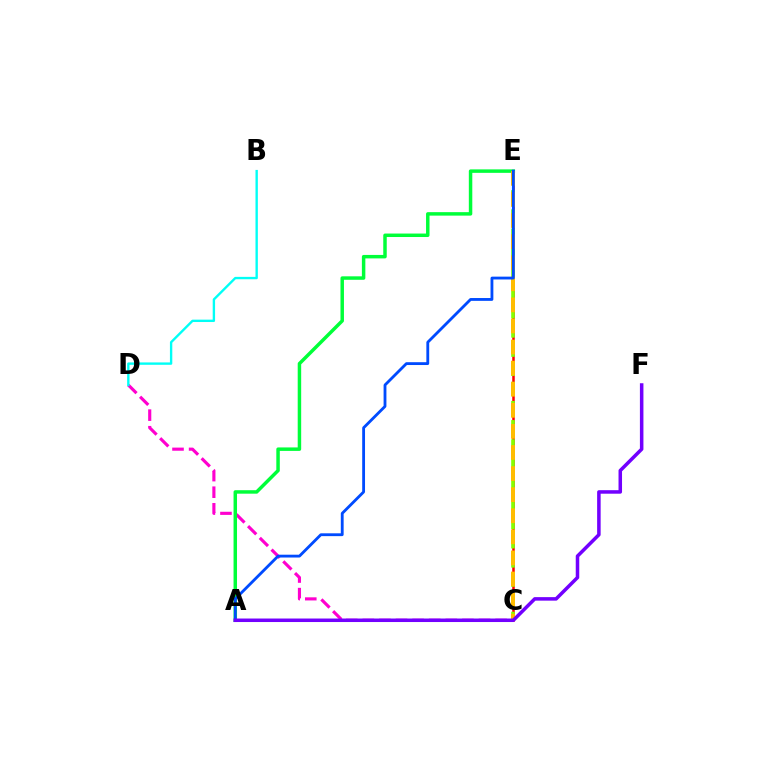{('C', 'D'): [{'color': '#ff00cf', 'line_style': 'dashed', 'thickness': 2.25}], ('C', 'E'): [{'color': '#ff0000', 'line_style': 'solid', 'thickness': 1.82}, {'color': '#84ff00', 'line_style': 'dashed', 'thickness': 2.6}, {'color': '#ffbd00', 'line_style': 'dashed', 'thickness': 2.86}], ('B', 'D'): [{'color': '#00fff6', 'line_style': 'solid', 'thickness': 1.71}], ('A', 'E'): [{'color': '#00ff39', 'line_style': 'solid', 'thickness': 2.5}, {'color': '#004bff', 'line_style': 'solid', 'thickness': 2.04}], ('A', 'F'): [{'color': '#7200ff', 'line_style': 'solid', 'thickness': 2.53}]}